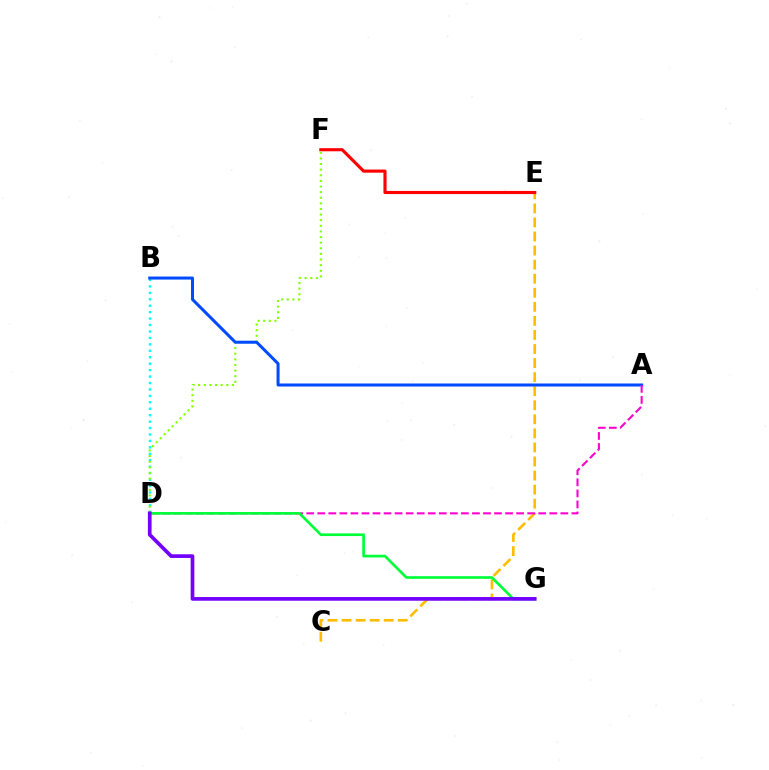{('C', 'E'): [{'color': '#ffbd00', 'line_style': 'dashed', 'thickness': 1.91}], ('E', 'F'): [{'color': '#ff0000', 'line_style': 'solid', 'thickness': 2.25}], ('B', 'D'): [{'color': '#00fff6', 'line_style': 'dotted', 'thickness': 1.75}], ('D', 'F'): [{'color': '#84ff00', 'line_style': 'dotted', 'thickness': 1.53}], ('A', 'B'): [{'color': '#004bff', 'line_style': 'solid', 'thickness': 2.17}], ('A', 'D'): [{'color': '#ff00cf', 'line_style': 'dashed', 'thickness': 1.5}], ('D', 'G'): [{'color': '#00ff39', 'line_style': 'solid', 'thickness': 1.93}, {'color': '#7200ff', 'line_style': 'solid', 'thickness': 2.66}]}